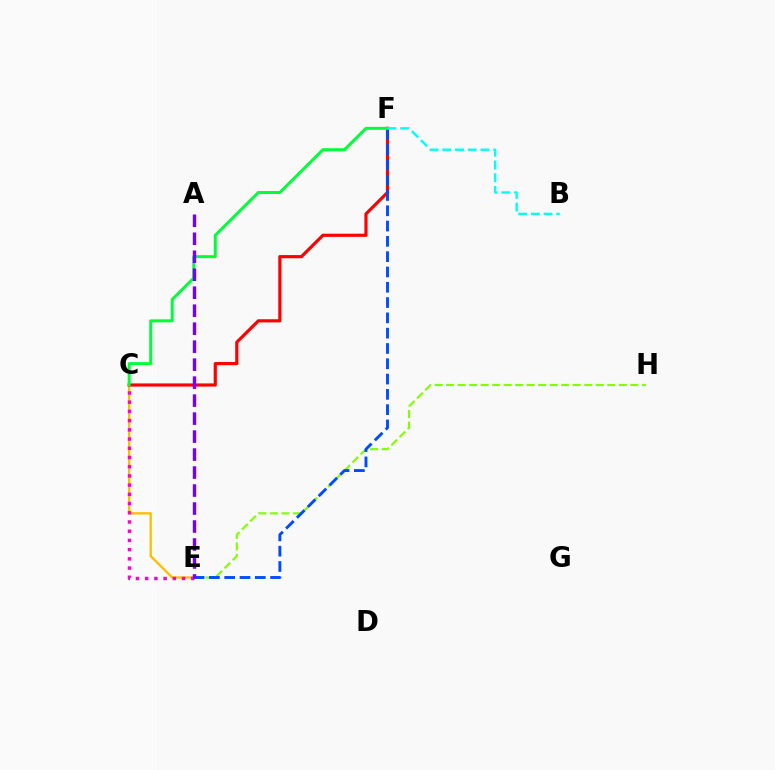{('E', 'H'): [{'color': '#84ff00', 'line_style': 'dashed', 'thickness': 1.56}], ('C', 'E'): [{'color': '#ffbd00', 'line_style': 'solid', 'thickness': 1.66}, {'color': '#ff00cf', 'line_style': 'dotted', 'thickness': 2.5}], ('C', 'F'): [{'color': '#ff0000', 'line_style': 'solid', 'thickness': 2.28}, {'color': '#00ff39', 'line_style': 'solid', 'thickness': 2.14}], ('E', 'F'): [{'color': '#004bff', 'line_style': 'dashed', 'thickness': 2.08}], ('B', 'F'): [{'color': '#00fff6', 'line_style': 'dashed', 'thickness': 1.73}], ('A', 'E'): [{'color': '#7200ff', 'line_style': 'dashed', 'thickness': 2.44}]}